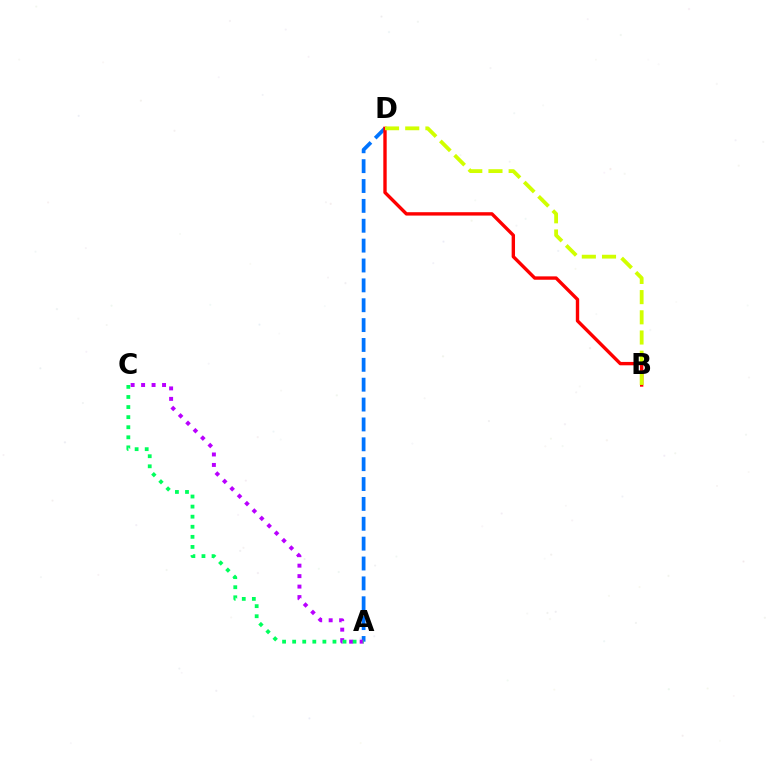{('A', 'D'): [{'color': '#0074ff', 'line_style': 'dashed', 'thickness': 2.7}], ('A', 'C'): [{'color': '#b900ff', 'line_style': 'dotted', 'thickness': 2.85}, {'color': '#00ff5c', 'line_style': 'dotted', 'thickness': 2.74}], ('B', 'D'): [{'color': '#ff0000', 'line_style': 'solid', 'thickness': 2.43}, {'color': '#d1ff00', 'line_style': 'dashed', 'thickness': 2.74}]}